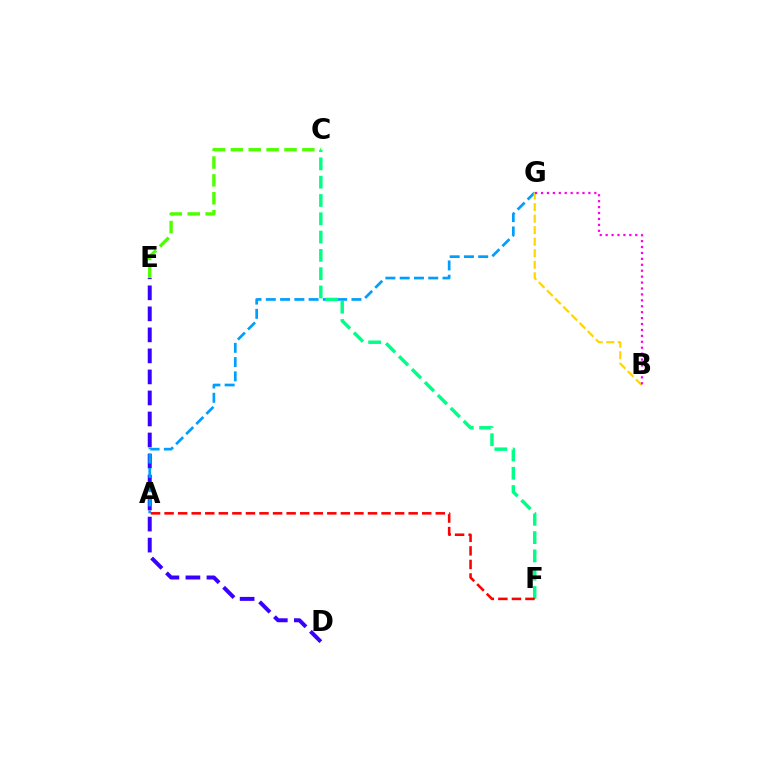{('D', 'E'): [{'color': '#3700ff', 'line_style': 'dashed', 'thickness': 2.86}], ('A', 'G'): [{'color': '#009eff', 'line_style': 'dashed', 'thickness': 1.94}], ('C', 'E'): [{'color': '#4fff00', 'line_style': 'dashed', 'thickness': 2.43}], ('B', 'G'): [{'color': '#ffd500', 'line_style': 'dashed', 'thickness': 1.57}, {'color': '#ff00ed', 'line_style': 'dotted', 'thickness': 1.61}], ('C', 'F'): [{'color': '#00ff86', 'line_style': 'dashed', 'thickness': 2.49}], ('A', 'F'): [{'color': '#ff0000', 'line_style': 'dashed', 'thickness': 1.84}]}